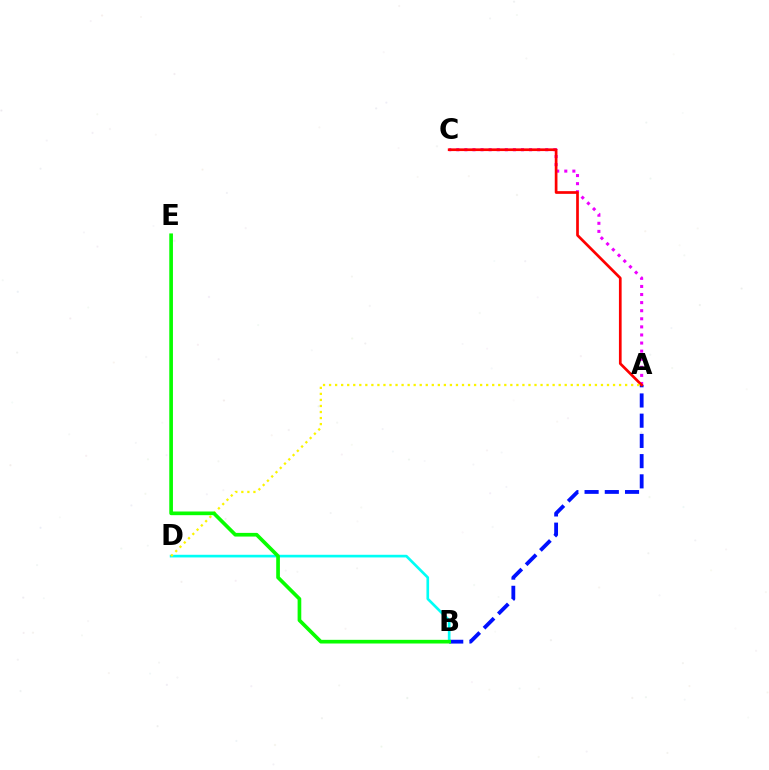{('A', 'C'): [{'color': '#ee00ff', 'line_style': 'dotted', 'thickness': 2.2}, {'color': '#ff0000', 'line_style': 'solid', 'thickness': 1.95}], ('A', 'B'): [{'color': '#0010ff', 'line_style': 'dashed', 'thickness': 2.75}], ('B', 'D'): [{'color': '#00fff6', 'line_style': 'solid', 'thickness': 1.91}], ('A', 'D'): [{'color': '#fcf500', 'line_style': 'dotted', 'thickness': 1.64}], ('B', 'E'): [{'color': '#08ff00', 'line_style': 'solid', 'thickness': 2.64}]}